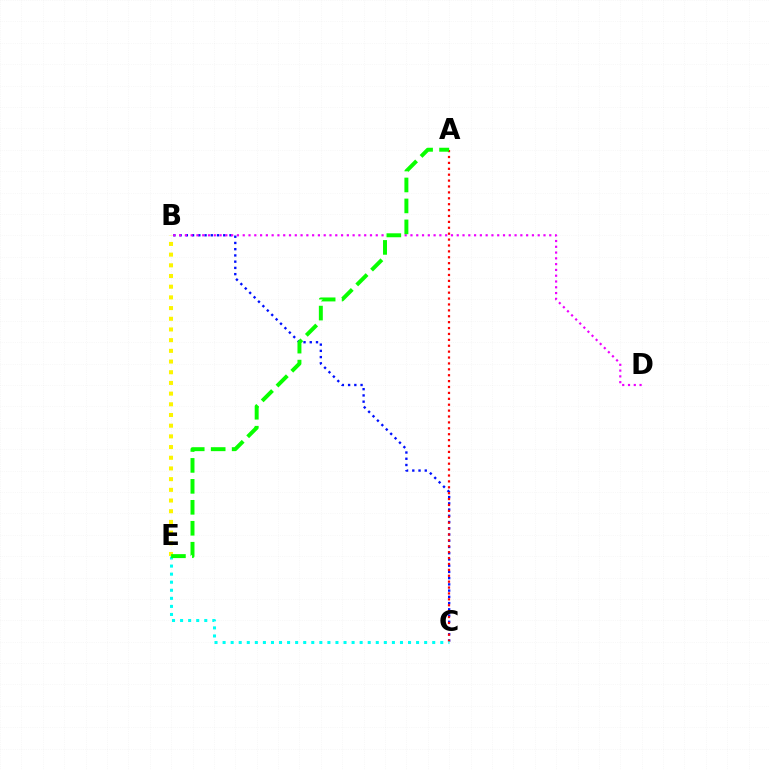{('B', 'C'): [{'color': '#0010ff', 'line_style': 'dotted', 'thickness': 1.69}], ('B', 'E'): [{'color': '#fcf500', 'line_style': 'dotted', 'thickness': 2.9}], ('A', 'C'): [{'color': '#ff0000', 'line_style': 'dotted', 'thickness': 1.6}], ('C', 'E'): [{'color': '#00fff6', 'line_style': 'dotted', 'thickness': 2.19}], ('B', 'D'): [{'color': '#ee00ff', 'line_style': 'dotted', 'thickness': 1.57}], ('A', 'E'): [{'color': '#08ff00', 'line_style': 'dashed', 'thickness': 2.85}]}